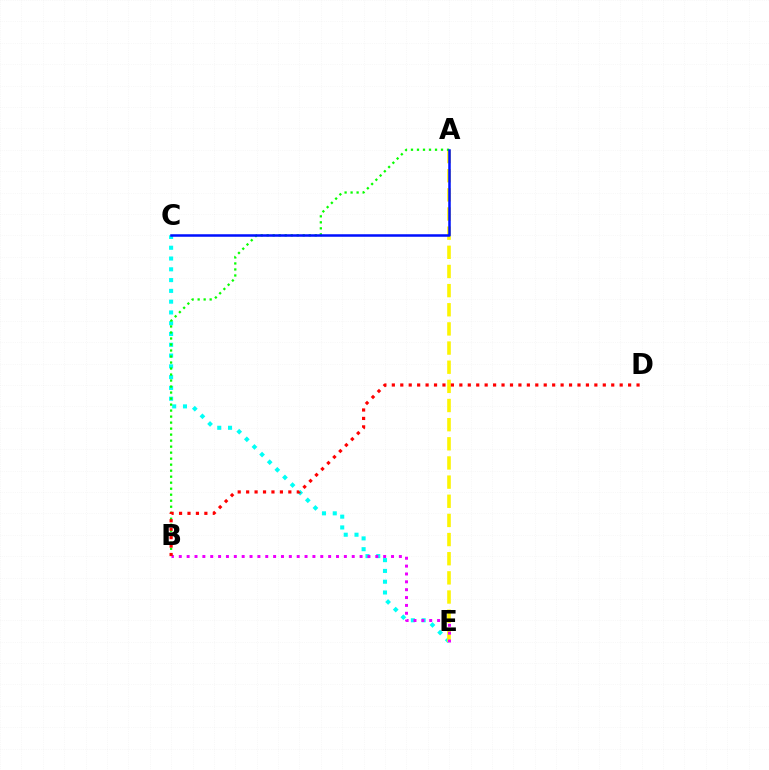{('C', 'E'): [{'color': '#00fff6', 'line_style': 'dotted', 'thickness': 2.93}], ('A', 'E'): [{'color': '#fcf500', 'line_style': 'dashed', 'thickness': 2.6}], ('A', 'B'): [{'color': '#08ff00', 'line_style': 'dotted', 'thickness': 1.63}], ('B', 'E'): [{'color': '#ee00ff', 'line_style': 'dotted', 'thickness': 2.14}], ('A', 'C'): [{'color': '#0010ff', 'line_style': 'solid', 'thickness': 1.81}], ('B', 'D'): [{'color': '#ff0000', 'line_style': 'dotted', 'thickness': 2.29}]}